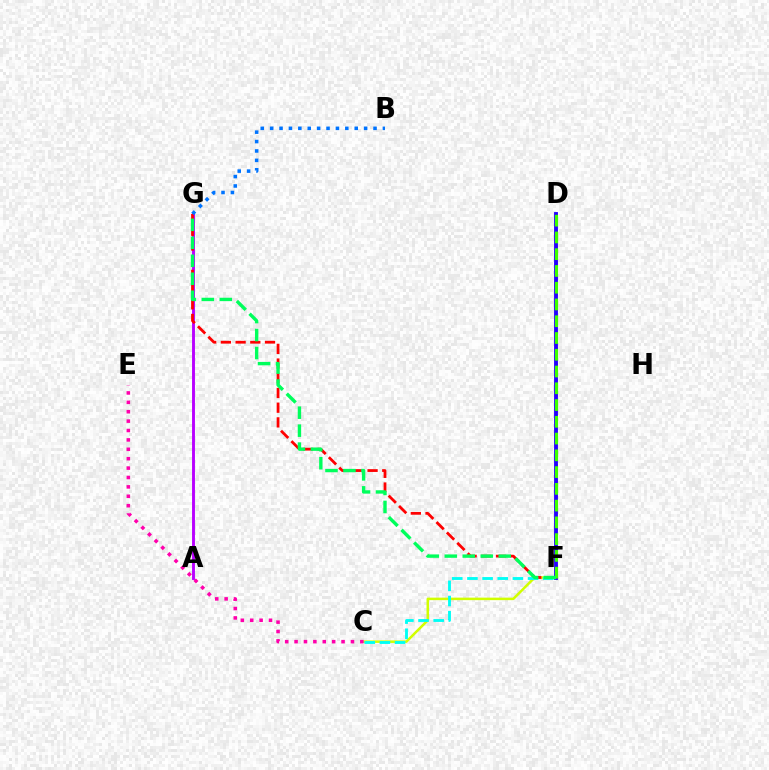{('C', 'F'): [{'color': '#d1ff00', 'line_style': 'solid', 'thickness': 1.81}, {'color': '#00fff6', 'line_style': 'dashed', 'thickness': 2.06}], ('D', 'F'): [{'color': '#ff9400', 'line_style': 'dotted', 'thickness': 2.12}, {'color': '#2500ff', 'line_style': 'solid', 'thickness': 2.77}, {'color': '#3dff00', 'line_style': 'dashed', 'thickness': 2.28}], ('A', 'G'): [{'color': '#b900ff', 'line_style': 'solid', 'thickness': 2.09}], ('F', 'G'): [{'color': '#ff0000', 'line_style': 'dashed', 'thickness': 2.0}, {'color': '#00ff5c', 'line_style': 'dashed', 'thickness': 2.44}], ('B', 'G'): [{'color': '#0074ff', 'line_style': 'dotted', 'thickness': 2.55}], ('C', 'E'): [{'color': '#ff00ac', 'line_style': 'dotted', 'thickness': 2.55}]}